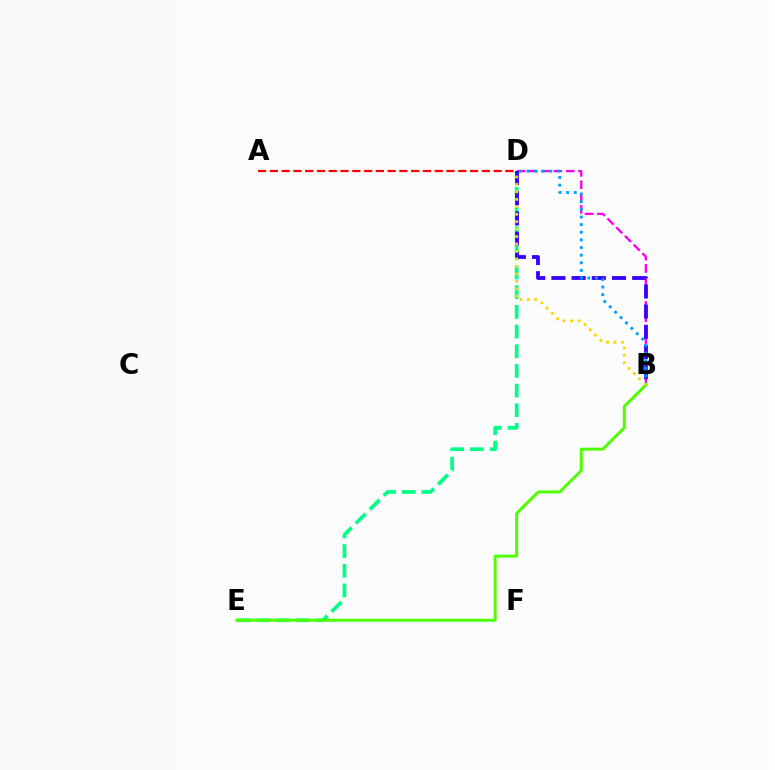{('B', 'D'): [{'color': '#ff00ed', 'line_style': 'dashed', 'thickness': 1.67}, {'color': '#3700ff', 'line_style': 'dashed', 'thickness': 2.74}, {'color': '#009eff', 'line_style': 'dotted', 'thickness': 2.07}, {'color': '#ffd500', 'line_style': 'dotted', 'thickness': 2.02}], ('D', 'E'): [{'color': '#00ff86', 'line_style': 'dashed', 'thickness': 2.67}], ('B', 'E'): [{'color': '#4fff00', 'line_style': 'solid', 'thickness': 2.16}], ('A', 'D'): [{'color': '#ff0000', 'line_style': 'dashed', 'thickness': 1.6}]}